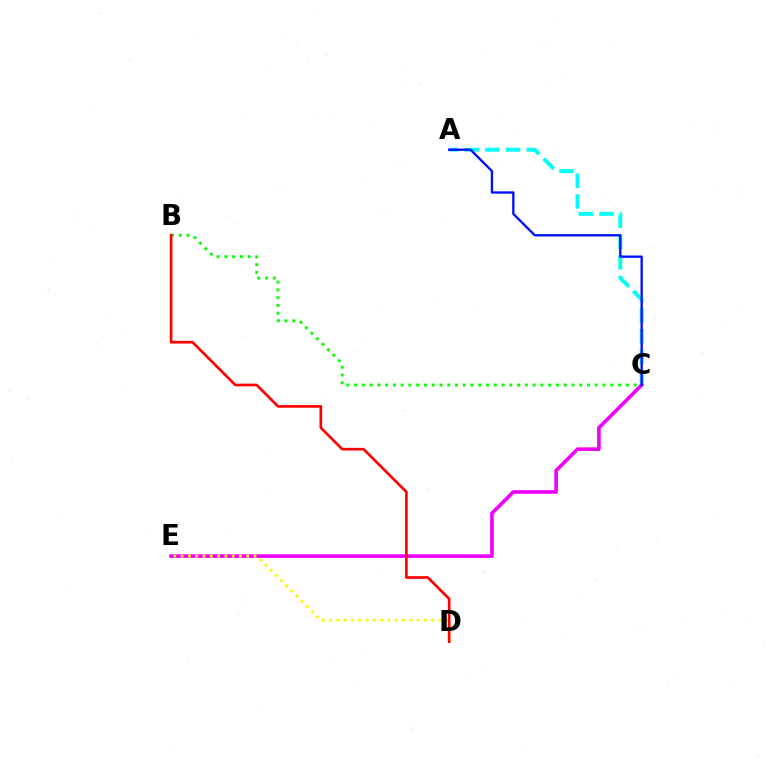{('A', 'C'): [{'color': '#00fff6', 'line_style': 'dashed', 'thickness': 2.82}, {'color': '#0010ff', 'line_style': 'solid', 'thickness': 1.69}], ('B', 'C'): [{'color': '#08ff00', 'line_style': 'dotted', 'thickness': 2.11}], ('C', 'E'): [{'color': '#ee00ff', 'line_style': 'solid', 'thickness': 2.6}], ('D', 'E'): [{'color': '#fcf500', 'line_style': 'dotted', 'thickness': 1.98}], ('B', 'D'): [{'color': '#ff0000', 'line_style': 'solid', 'thickness': 1.92}]}